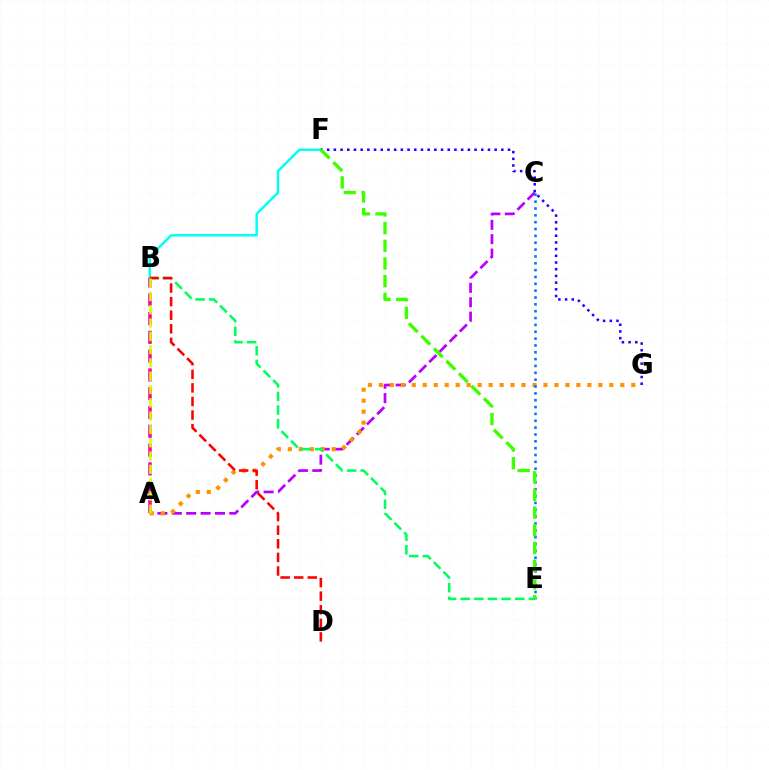{('A', 'C'): [{'color': '#b900ff', 'line_style': 'dashed', 'thickness': 1.95}], ('B', 'F'): [{'color': '#00fff6', 'line_style': 'solid', 'thickness': 1.78}], ('A', 'G'): [{'color': '#ff9400', 'line_style': 'dotted', 'thickness': 2.98}], ('B', 'E'): [{'color': '#00ff5c', 'line_style': 'dashed', 'thickness': 1.85}], ('B', 'D'): [{'color': '#ff0000', 'line_style': 'dashed', 'thickness': 1.85}], ('F', 'G'): [{'color': '#2500ff', 'line_style': 'dotted', 'thickness': 1.82}], ('C', 'E'): [{'color': '#0074ff', 'line_style': 'dotted', 'thickness': 1.86}], ('A', 'B'): [{'color': '#ff00ac', 'line_style': 'dashed', 'thickness': 2.55}, {'color': '#d1ff00', 'line_style': 'dashed', 'thickness': 1.81}], ('E', 'F'): [{'color': '#3dff00', 'line_style': 'dashed', 'thickness': 2.4}]}